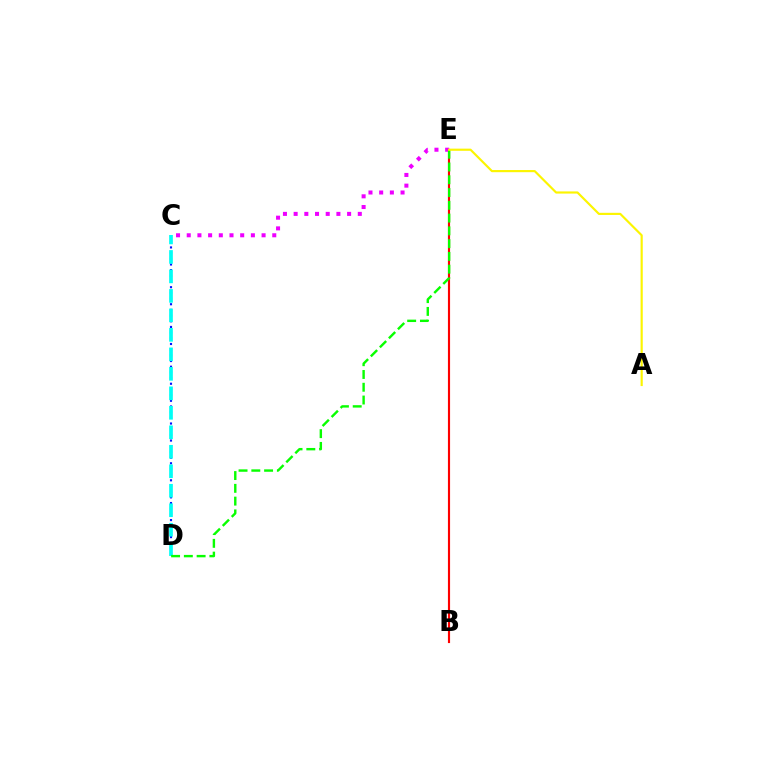{('B', 'E'): [{'color': '#ff0000', 'line_style': 'solid', 'thickness': 1.54}], ('C', 'D'): [{'color': '#0010ff', 'line_style': 'dotted', 'thickness': 1.54}, {'color': '#00fff6', 'line_style': 'dashed', 'thickness': 2.65}], ('C', 'E'): [{'color': '#ee00ff', 'line_style': 'dotted', 'thickness': 2.9}], ('D', 'E'): [{'color': '#08ff00', 'line_style': 'dashed', 'thickness': 1.74}], ('A', 'E'): [{'color': '#fcf500', 'line_style': 'solid', 'thickness': 1.56}]}